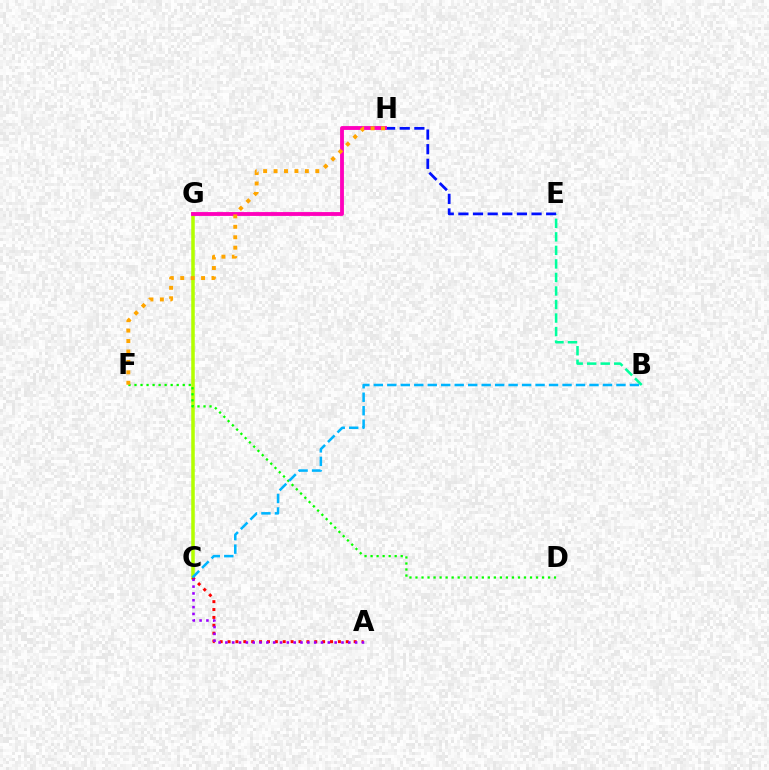{('C', 'G'): [{'color': '#b3ff00', 'line_style': 'solid', 'thickness': 2.54}], ('B', 'E'): [{'color': '#00ff9d', 'line_style': 'dashed', 'thickness': 1.84}], ('E', 'H'): [{'color': '#0010ff', 'line_style': 'dashed', 'thickness': 1.99}], ('G', 'H'): [{'color': '#ff00bd', 'line_style': 'solid', 'thickness': 2.77}], ('A', 'C'): [{'color': '#ff0000', 'line_style': 'dotted', 'thickness': 2.14}, {'color': '#9b00ff', 'line_style': 'dotted', 'thickness': 1.86}], ('D', 'F'): [{'color': '#08ff00', 'line_style': 'dotted', 'thickness': 1.64}], ('F', 'H'): [{'color': '#ffa500', 'line_style': 'dotted', 'thickness': 2.83}], ('B', 'C'): [{'color': '#00b5ff', 'line_style': 'dashed', 'thickness': 1.83}]}